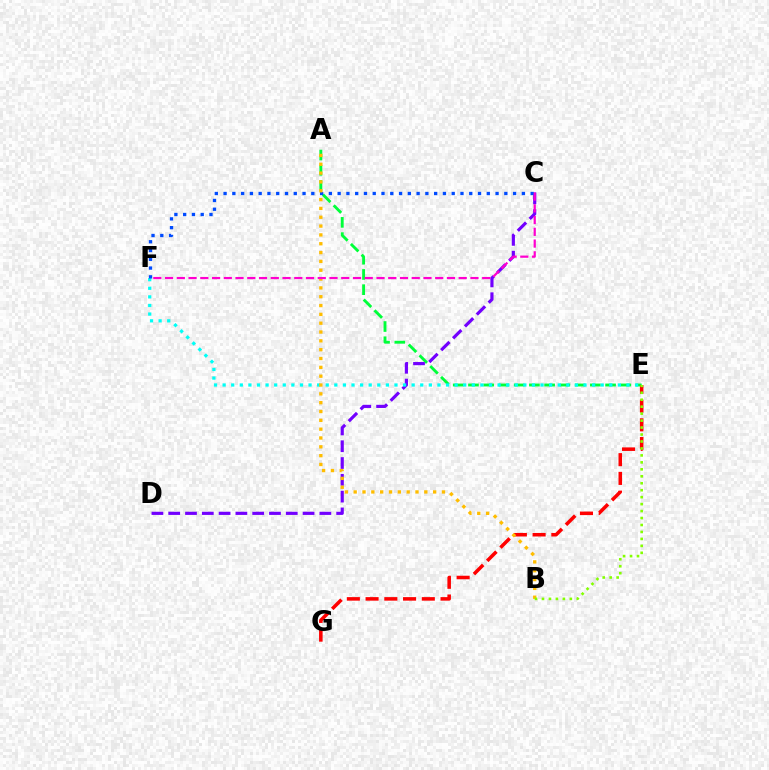{('A', 'E'): [{'color': '#00ff39', 'line_style': 'dashed', 'thickness': 2.07}], ('E', 'G'): [{'color': '#ff0000', 'line_style': 'dashed', 'thickness': 2.55}], ('C', 'D'): [{'color': '#7200ff', 'line_style': 'dashed', 'thickness': 2.28}], ('E', 'F'): [{'color': '#00fff6', 'line_style': 'dotted', 'thickness': 2.33}], ('C', 'F'): [{'color': '#004bff', 'line_style': 'dotted', 'thickness': 2.38}, {'color': '#ff00cf', 'line_style': 'dashed', 'thickness': 1.6}], ('A', 'B'): [{'color': '#ffbd00', 'line_style': 'dotted', 'thickness': 2.4}], ('B', 'E'): [{'color': '#84ff00', 'line_style': 'dotted', 'thickness': 1.89}]}